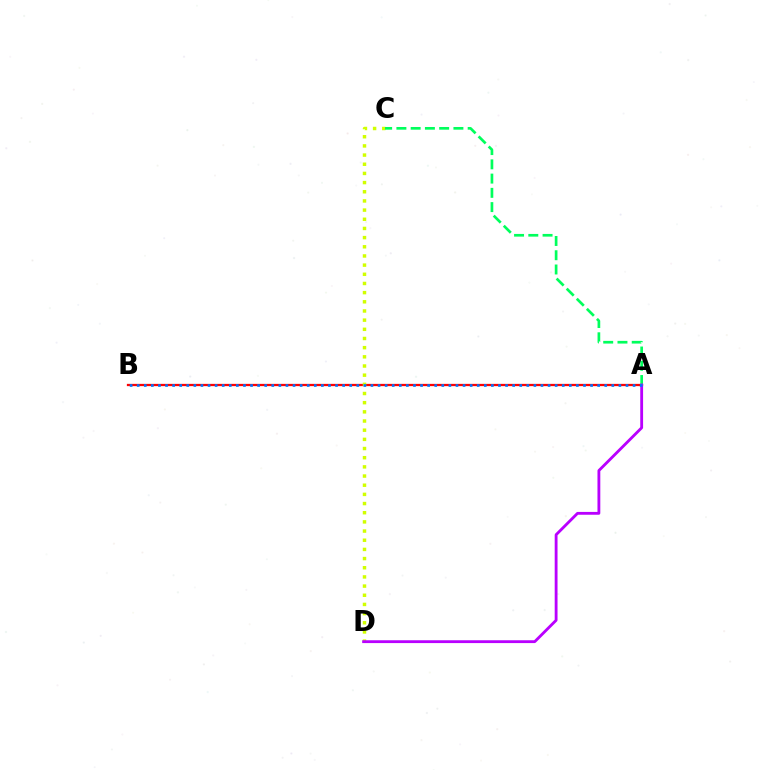{('A', 'B'): [{'color': '#ff0000', 'line_style': 'solid', 'thickness': 1.63}, {'color': '#0074ff', 'line_style': 'dotted', 'thickness': 1.92}], ('C', 'D'): [{'color': '#d1ff00', 'line_style': 'dotted', 'thickness': 2.49}], ('A', 'C'): [{'color': '#00ff5c', 'line_style': 'dashed', 'thickness': 1.94}], ('A', 'D'): [{'color': '#b900ff', 'line_style': 'solid', 'thickness': 2.04}]}